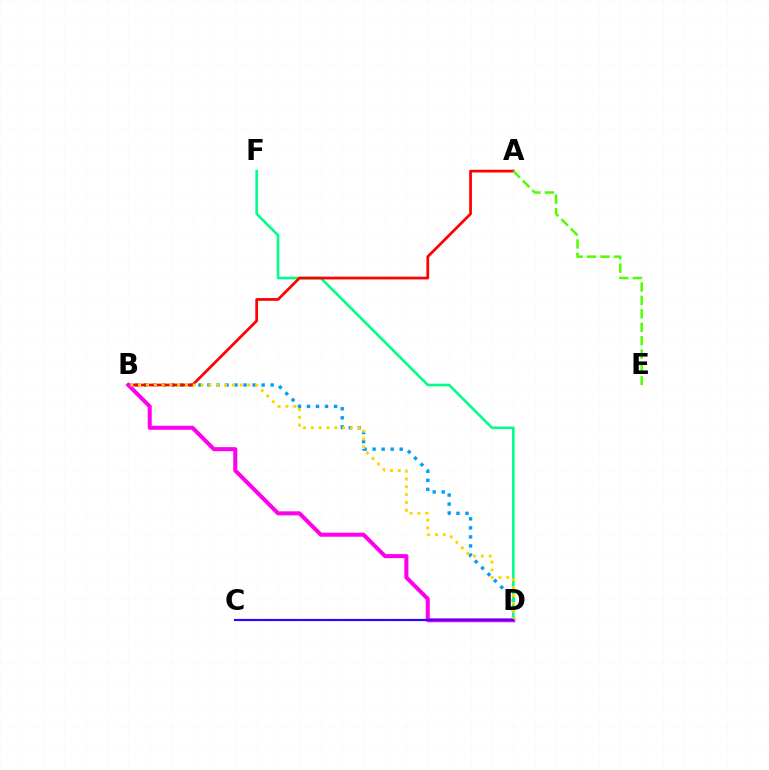{('B', 'D'): [{'color': '#009eff', 'line_style': 'dotted', 'thickness': 2.45}, {'color': '#ff00ed', 'line_style': 'solid', 'thickness': 2.9}, {'color': '#ffd500', 'line_style': 'dotted', 'thickness': 2.12}], ('D', 'F'): [{'color': '#00ff86', 'line_style': 'solid', 'thickness': 1.88}], ('A', 'B'): [{'color': '#ff0000', 'line_style': 'solid', 'thickness': 1.97}], ('A', 'E'): [{'color': '#4fff00', 'line_style': 'dashed', 'thickness': 1.82}], ('C', 'D'): [{'color': '#3700ff', 'line_style': 'solid', 'thickness': 1.56}]}